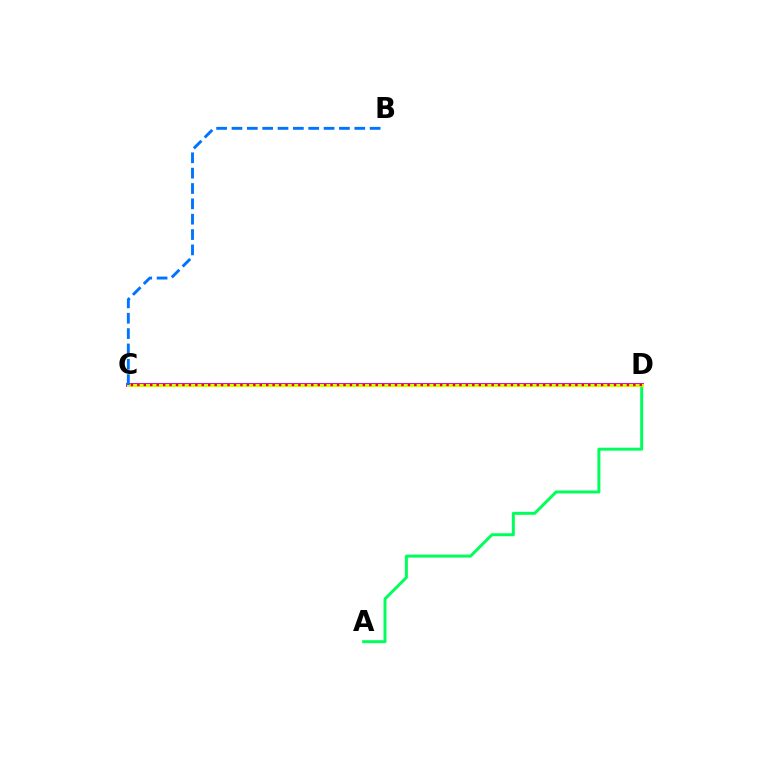{('A', 'D'): [{'color': '#00ff5c', 'line_style': 'solid', 'thickness': 2.14}], ('C', 'D'): [{'color': '#b900ff', 'line_style': 'solid', 'thickness': 2.78}, {'color': '#d1ff00', 'line_style': 'solid', 'thickness': 2.2}, {'color': '#ff0000', 'line_style': 'dotted', 'thickness': 1.75}], ('B', 'C'): [{'color': '#0074ff', 'line_style': 'dashed', 'thickness': 2.09}]}